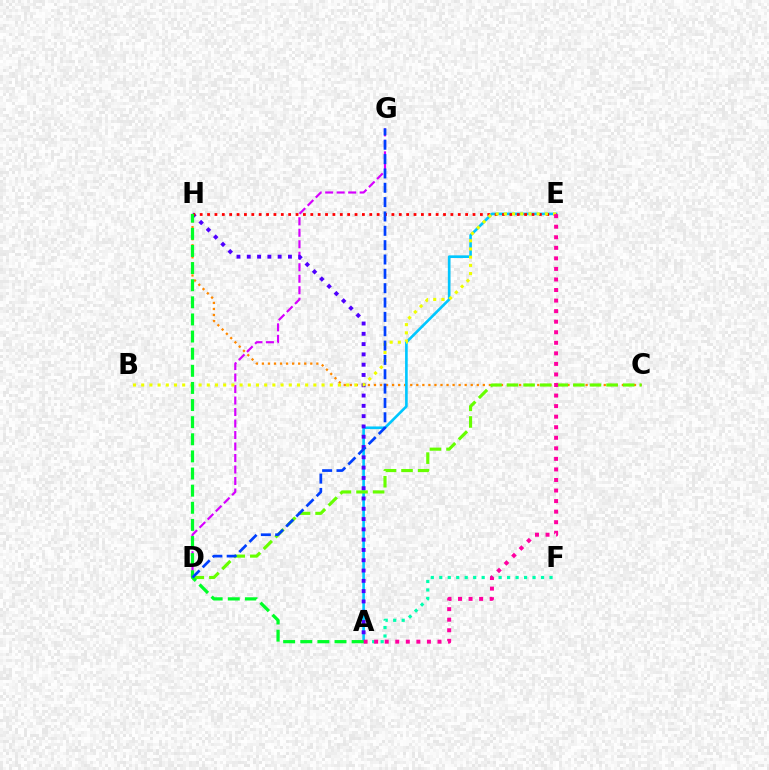{('A', 'F'): [{'color': '#00ffaf', 'line_style': 'dotted', 'thickness': 2.3}], ('C', 'H'): [{'color': '#ff8800', 'line_style': 'dotted', 'thickness': 1.64}], ('D', 'G'): [{'color': '#d600ff', 'line_style': 'dashed', 'thickness': 1.56}, {'color': '#003fff', 'line_style': 'dashed', 'thickness': 1.95}], ('A', 'E'): [{'color': '#00c7ff', 'line_style': 'solid', 'thickness': 1.9}, {'color': '#ff00a0', 'line_style': 'dotted', 'thickness': 2.87}], ('A', 'H'): [{'color': '#4f00ff', 'line_style': 'dotted', 'thickness': 2.8}, {'color': '#00ff27', 'line_style': 'dashed', 'thickness': 2.33}], ('C', 'D'): [{'color': '#66ff00', 'line_style': 'dashed', 'thickness': 2.25}], ('E', 'H'): [{'color': '#ff0000', 'line_style': 'dotted', 'thickness': 2.0}], ('B', 'E'): [{'color': '#eeff00', 'line_style': 'dotted', 'thickness': 2.23}]}